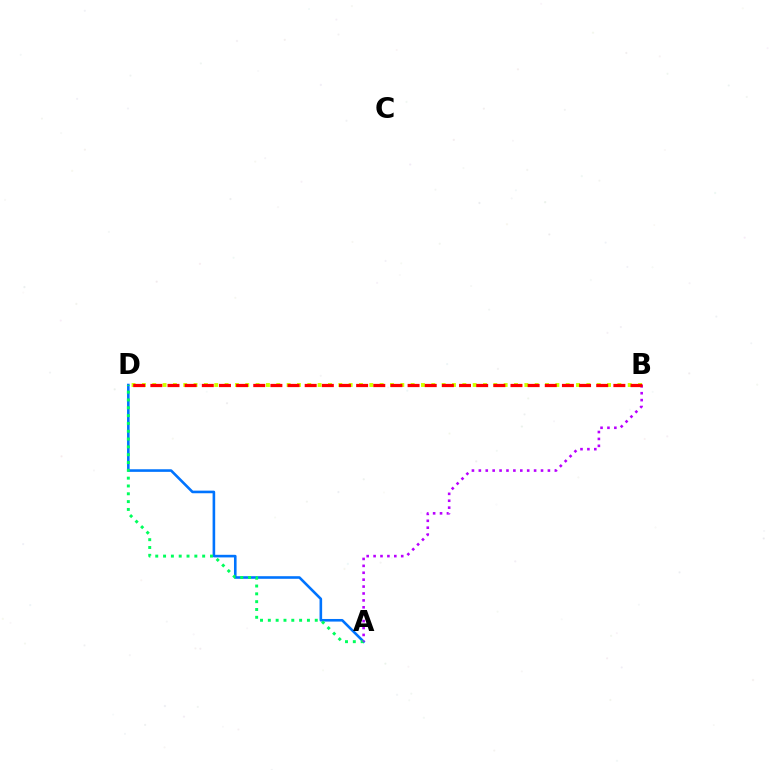{('A', 'D'): [{'color': '#0074ff', 'line_style': 'solid', 'thickness': 1.88}, {'color': '#00ff5c', 'line_style': 'dotted', 'thickness': 2.12}], ('B', 'D'): [{'color': '#d1ff00', 'line_style': 'dotted', 'thickness': 2.81}, {'color': '#ff0000', 'line_style': 'dashed', 'thickness': 2.33}], ('A', 'B'): [{'color': '#b900ff', 'line_style': 'dotted', 'thickness': 1.88}]}